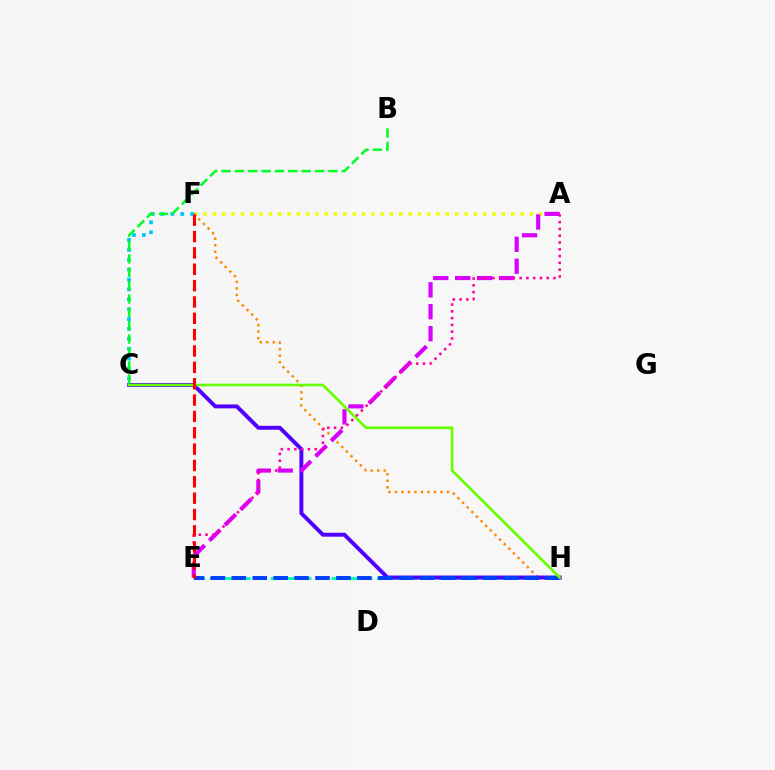{('A', 'F'): [{'color': '#eeff00', 'line_style': 'dotted', 'thickness': 2.53}], ('E', 'H'): [{'color': '#00ffaf', 'line_style': 'dashed', 'thickness': 2.07}, {'color': '#003fff', 'line_style': 'dashed', 'thickness': 2.84}], ('F', 'H'): [{'color': '#ff8800', 'line_style': 'dotted', 'thickness': 1.77}], ('C', 'F'): [{'color': '#00c7ff', 'line_style': 'dotted', 'thickness': 2.69}], ('C', 'H'): [{'color': '#4f00ff', 'line_style': 'solid', 'thickness': 2.83}, {'color': '#66ff00', 'line_style': 'solid', 'thickness': 1.9}], ('A', 'E'): [{'color': '#d600ff', 'line_style': 'dashed', 'thickness': 2.98}, {'color': '#ff00a0', 'line_style': 'dotted', 'thickness': 1.84}], ('B', 'C'): [{'color': '#00ff27', 'line_style': 'dashed', 'thickness': 1.81}], ('E', 'F'): [{'color': '#ff0000', 'line_style': 'dashed', 'thickness': 2.22}]}